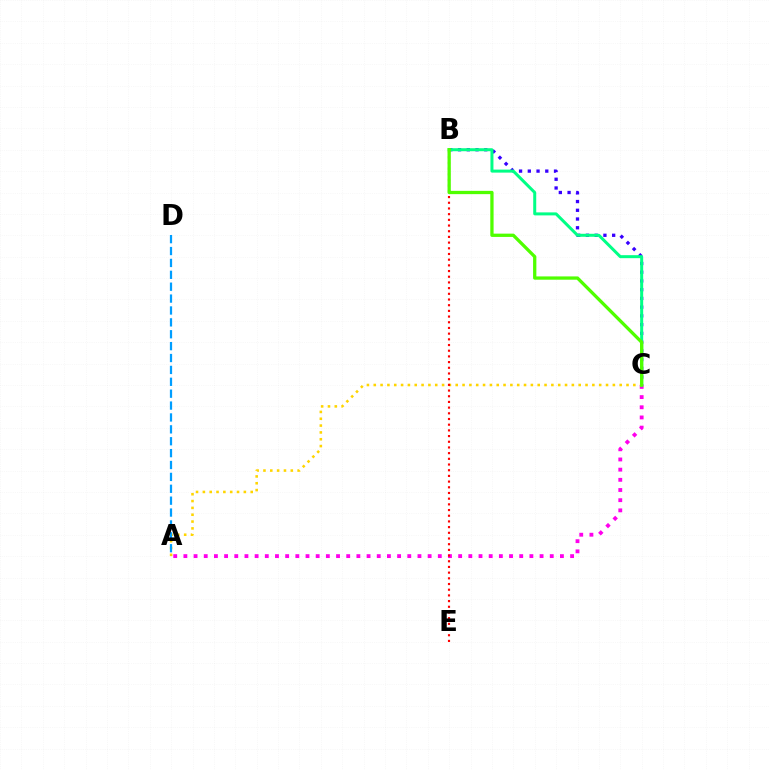{('B', 'C'): [{'color': '#3700ff', 'line_style': 'dotted', 'thickness': 2.37}, {'color': '#00ff86', 'line_style': 'solid', 'thickness': 2.16}, {'color': '#4fff00', 'line_style': 'solid', 'thickness': 2.37}], ('A', 'C'): [{'color': '#ff00ed', 'line_style': 'dotted', 'thickness': 2.76}, {'color': '#ffd500', 'line_style': 'dotted', 'thickness': 1.86}], ('B', 'E'): [{'color': '#ff0000', 'line_style': 'dotted', 'thickness': 1.55}], ('A', 'D'): [{'color': '#009eff', 'line_style': 'dashed', 'thickness': 1.61}]}